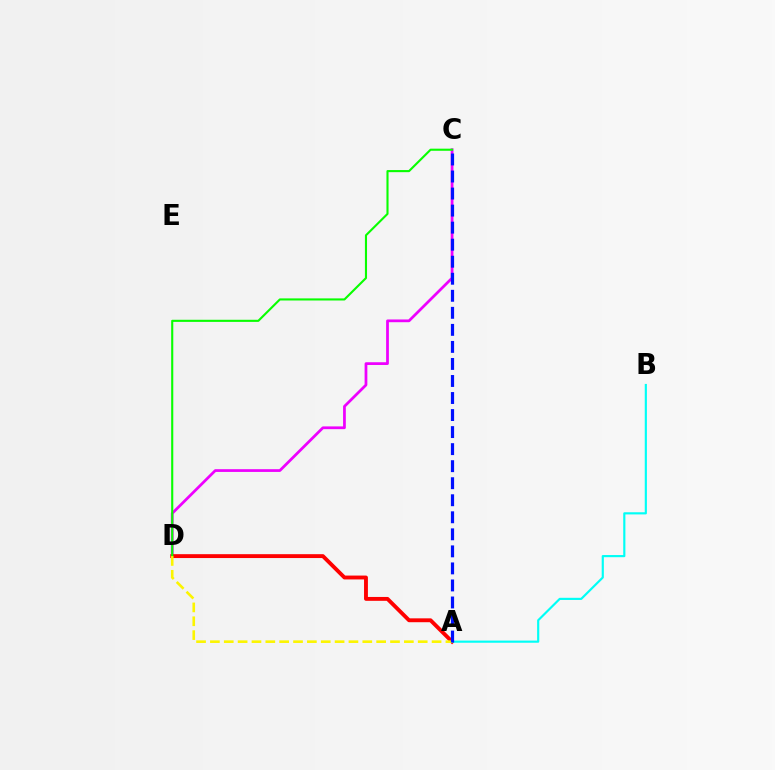{('C', 'D'): [{'color': '#ee00ff', 'line_style': 'solid', 'thickness': 1.98}, {'color': '#08ff00', 'line_style': 'solid', 'thickness': 1.52}], ('A', 'D'): [{'color': '#ff0000', 'line_style': 'solid', 'thickness': 2.79}, {'color': '#fcf500', 'line_style': 'dashed', 'thickness': 1.88}], ('A', 'B'): [{'color': '#00fff6', 'line_style': 'solid', 'thickness': 1.55}], ('A', 'C'): [{'color': '#0010ff', 'line_style': 'dashed', 'thickness': 2.31}]}